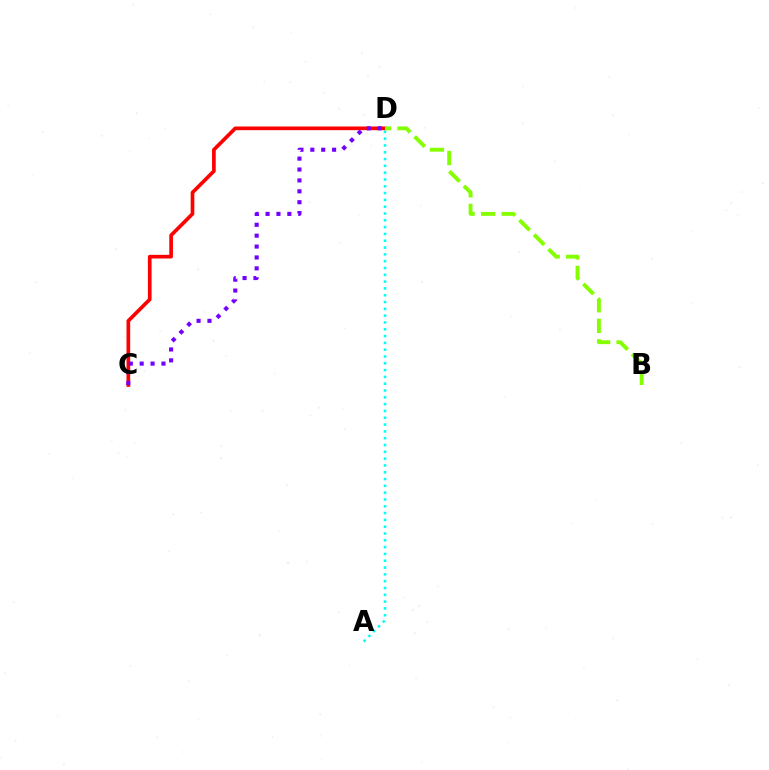{('A', 'D'): [{'color': '#00fff6', 'line_style': 'dotted', 'thickness': 1.85}], ('C', 'D'): [{'color': '#ff0000', 'line_style': 'solid', 'thickness': 2.65}, {'color': '#7200ff', 'line_style': 'dotted', 'thickness': 2.96}], ('B', 'D'): [{'color': '#84ff00', 'line_style': 'dashed', 'thickness': 2.79}]}